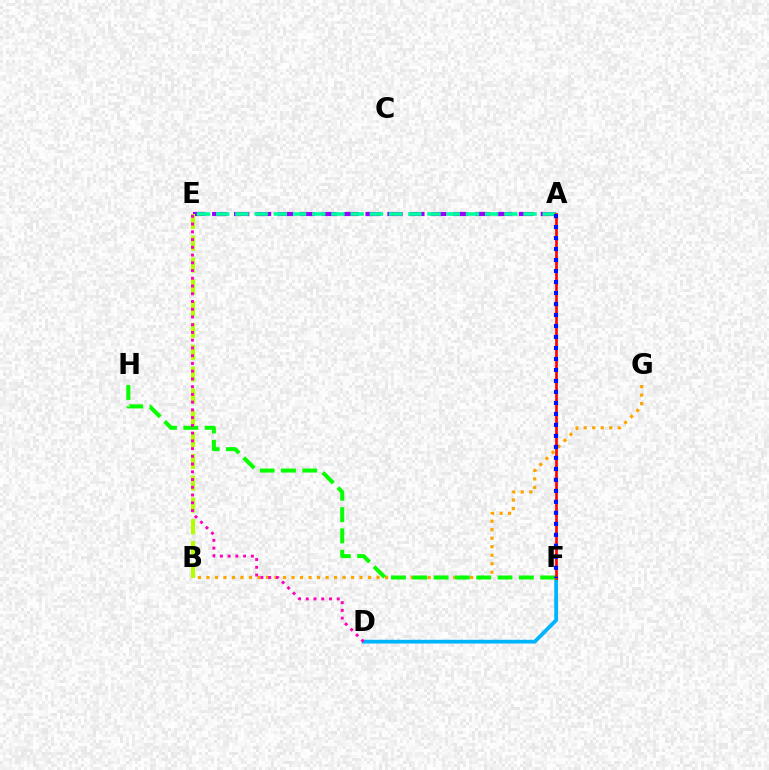{('B', 'G'): [{'color': '#ffa500', 'line_style': 'dotted', 'thickness': 2.31}], ('D', 'F'): [{'color': '#00b5ff', 'line_style': 'solid', 'thickness': 2.71}], ('A', 'E'): [{'color': '#9b00ff', 'line_style': 'dashed', 'thickness': 2.98}, {'color': '#00ff9d', 'line_style': 'dashed', 'thickness': 2.61}], ('A', 'F'): [{'color': '#ff0000', 'line_style': 'solid', 'thickness': 1.93}, {'color': '#0010ff', 'line_style': 'dotted', 'thickness': 2.99}], ('F', 'H'): [{'color': '#08ff00', 'line_style': 'dashed', 'thickness': 2.9}], ('B', 'E'): [{'color': '#b3ff00', 'line_style': 'dashed', 'thickness': 2.96}], ('D', 'E'): [{'color': '#ff00bd', 'line_style': 'dotted', 'thickness': 2.1}]}